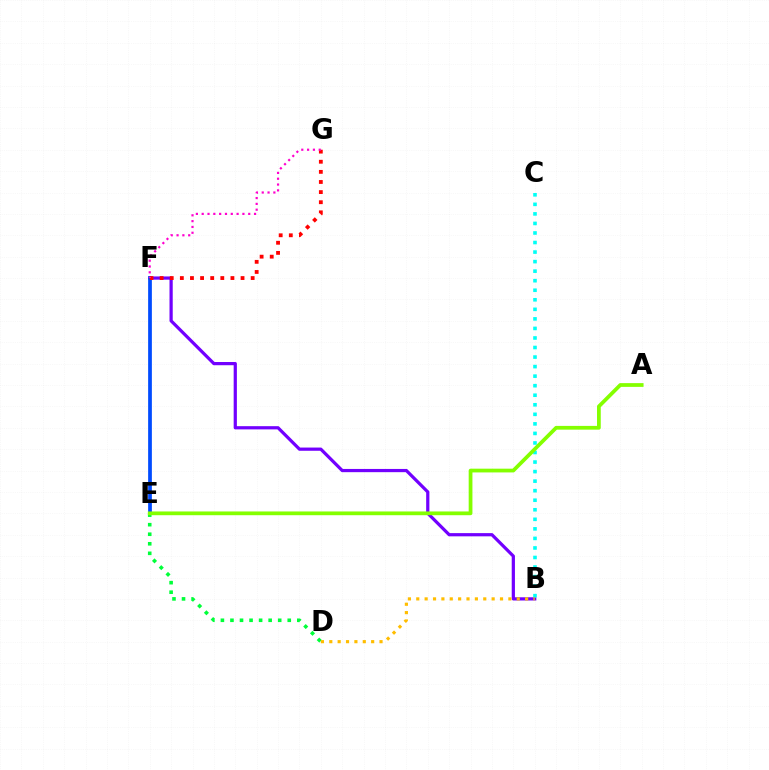{('B', 'F'): [{'color': '#7200ff', 'line_style': 'solid', 'thickness': 2.32}], ('E', 'F'): [{'color': '#004bff', 'line_style': 'solid', 'thickness': 2.69}], ('B', 'C'): [{'color': '#00fff6', 'line_style': 'dotted', 'thickness': 2.59}], ('D', 'E'): [{'color': '#00ff39', 'line_style': 'dotted', 'thickness': 2.59}], ('F', 'G'): [{'color': '#ff0000', 'line_style': 'dotted', 'thickness': 2.75}, {'color': '#ff00cf', 'line_style': 'dotted', 'thickness': 1.58}], ('B', 'D'): [{'color': '#ffbd00', 'line_style': 'dotted', 'thickness': 2.28}], ('A', 'E'): [{'color': '#84ff00', 'line_style': 'solid', 'thickness': 2.7}]}